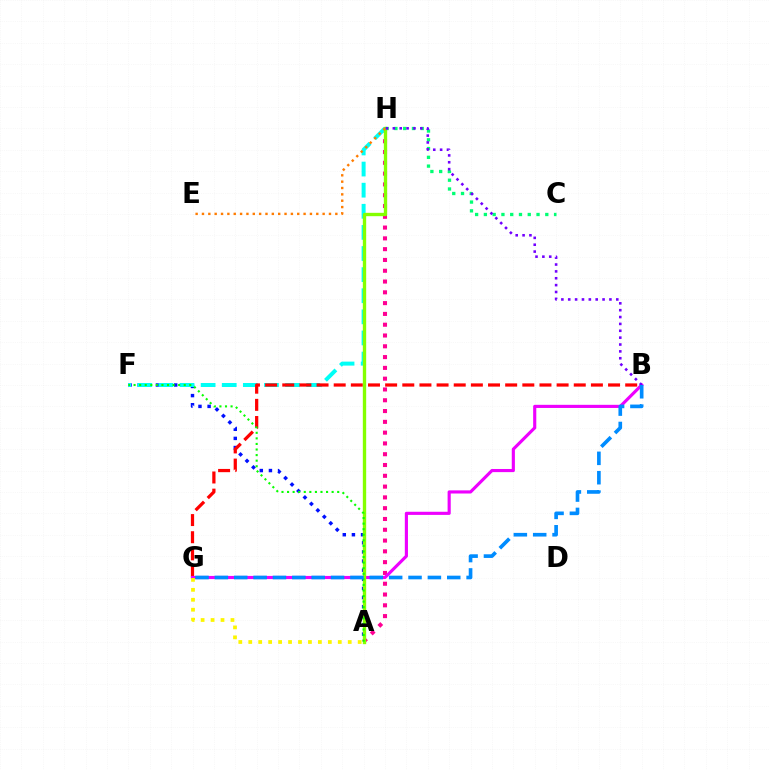{('A', 'F'): [{'color': '#0010ff', 'line_style': 'dotted', 'thickness': 2.48}, {'color': '#08ff00', 'line_style': 'dotted', 'thickness': 1.51}], ('A', 'H'): [{'color': '#ff0094', 'line_style': 'dotted', 'thickness': 2.93}, {'color': '#84ff00', 'line_style': 'solid', 'thickness': 2.41}], ('F', 'H'): [{'color': '#00fff6', 'line_style': 'dashed', 'thickness': 2.87}], ('B', 'G'): [{'color': '#ff0000', 'line_style': 'dashed', 'thickness': 2.33}, {'color': '#ee00ff', 'line_style': 'solid', 'thickness': 2.26}, {'color': '#008cff', 'line_style': 'dashed', 'thickness': 2.63}], ('A', 'G'): [{'color': '#fcf500', 'line_style': 'dotted', 'thickness': 2.7}], ('C', 'H'): [{'color': '#00ff74', 'line_style': 'dotted', 'thickness': 2.38}], ('B', 'H'): [{'color': '#7200ff', 'line_style': 'dotted', 'thickness': 1.87}], ('E', 'H'): [{'color': '#ff7c00', 'line_style': 'dotted', 'thickness': 1.73}]}